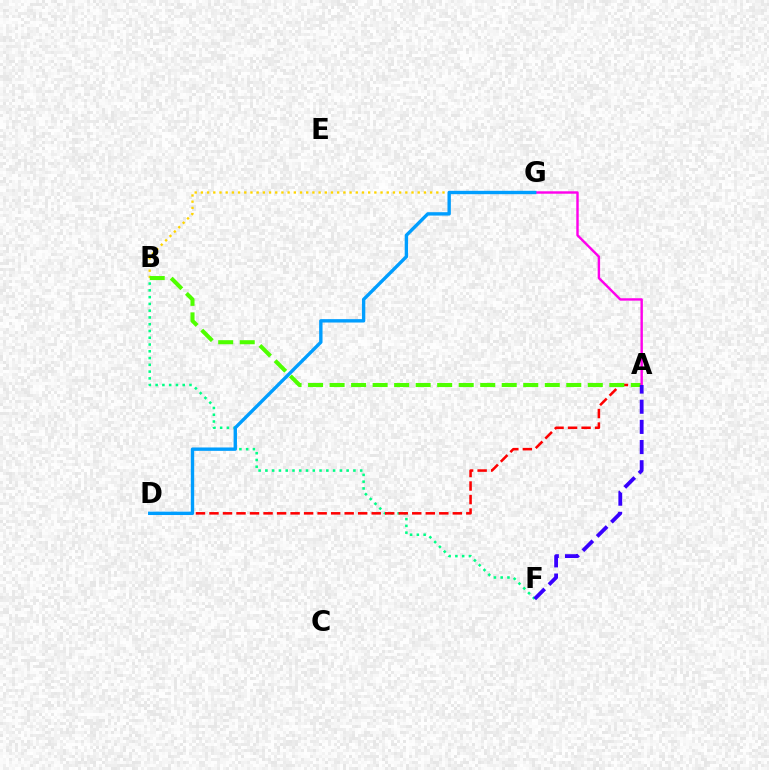{('B', 'G'): [{'color': '#ffd500', 'line_style': 'dotted', 'thickness': 1.68}], ('B', 'F'): [{'color': '#00ff86', 'line_style': 'dotted', 'thickness': 1.84}], ('A', 'D'): [{'color': '#ff0000', 'line_style': 'dashed', 'thickness': 1.84}], ('A', 'B'): [{'color': '#4fff00', 'line_style': 'dashed', 'thickness': 2.92}], ('A', 'G'): [{'color': '#ff00ed', 'line_style': 'solid', 'thickness': 1.74}], ('D', 'G'): [{'color': '#009eff', 'line_style': 'solid', 'thickness': 2.43}], ('A', 'F'): [{'color': '#3700ff', 'line_style': 'dashed', 'thickness': 2.74}]}